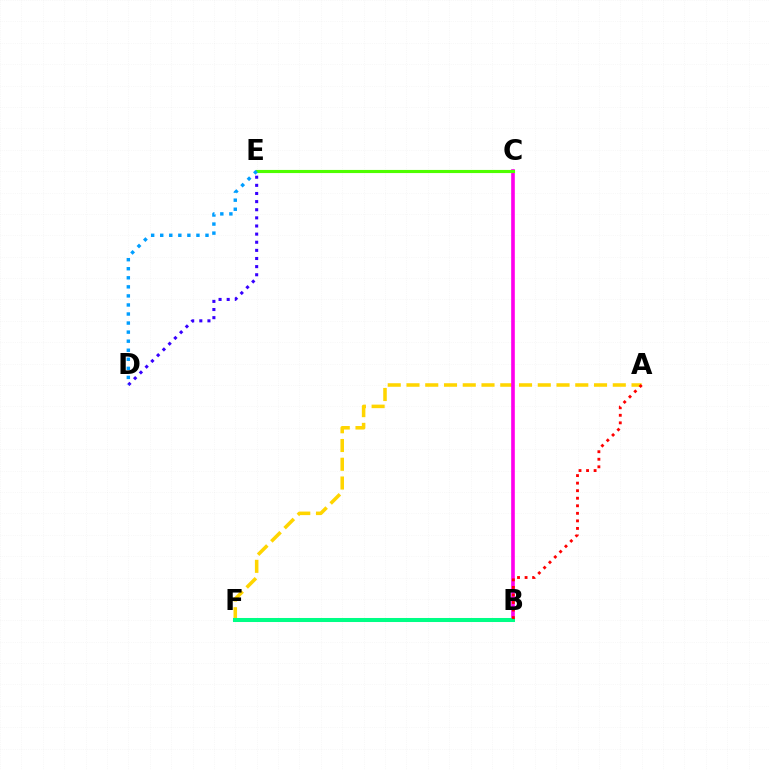{('D', 'E'): [{'color': '#3700ff', 'line_style': 'dotted', 'thickness': 2.21}, {'color': '#009eff', 'line_style': 'dotted', 'thickness': 2.46}], ('A', 'F'): [{'color': '#ffd500', 'line_style': 'dashed', 'thickness': 2.55}], ('B', 'C'): [{'color': '#ff00ed', 'line_style': 'solid', 'thickness': 2.62}], ('B', 'F'): [{'color': '#00ff86', 'line_style': 'solid', 'thickness': 2.9}], ('C', 'E'): [{'color': '#4fff00', 'line_style': 'solid', 'thickness': 2.25}], ('A', 'B'): [{'color': '#ff0000', 'line_style': 'dotted', 'thickness': 2.05}]}